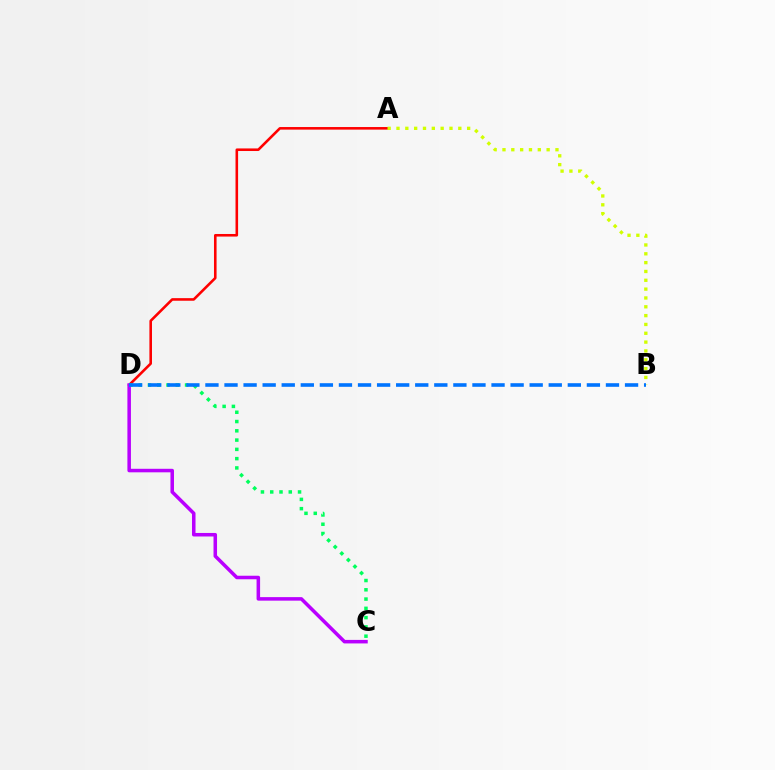{('A', 'D'): [{'color': '#ff0000', 'line_style': 'solid', 'thickness': 1.86}], ('C', 'D'): [{'color': '#b900ff', 'line_style': 'solid', 'thickness': 2.54}, {'color': '#00ff5c', 'line_style': 'dotted', 'thickness': 2.52}], ('A', 'B'): [{'color': '#d1ff00', 'line_style': 'dotted', 'thickness': 2.4}], ('B', 'D'): [{'color': '#0074ff', 'line_style': 'dashed', 'thickness': 2.59}]}